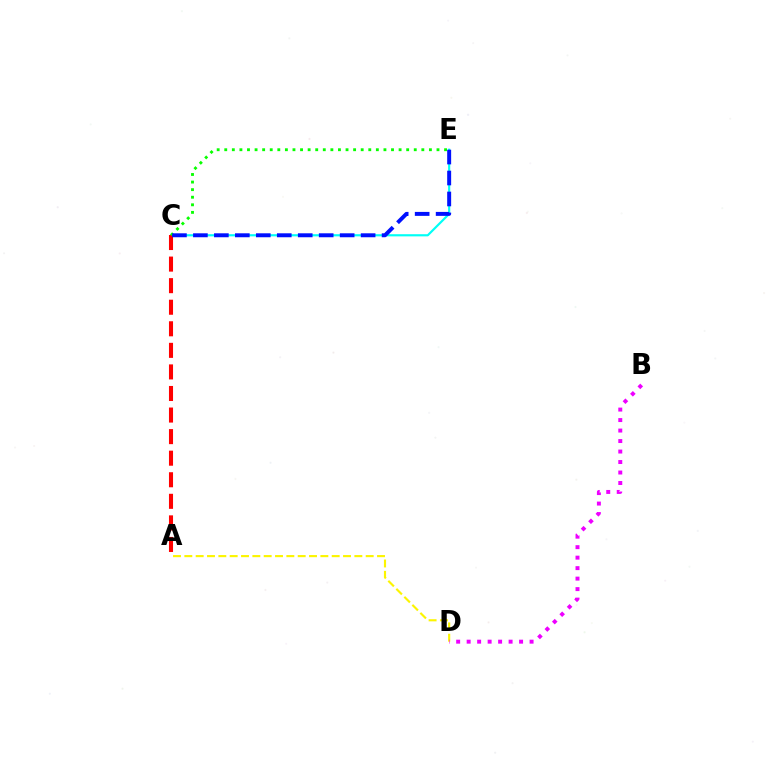{('C', 'E'): [{'color': '#00fff6', 'line_style': 'solid', 'thickness': 1.56}, {'color': '#08ff00', 'line_style': 'dotted', 'thickness': 2.06}, {'color': '#0010ff', 'line_style': 'dashed', 'thickness': 2.85}], ('A', 'D'): [{'color': '#fcf500', 'line_style': 'dashed', 'thickness': 1.54}], ('A', 'C'): [{'color': '#ff0000', 'line_style': 'dashed', 'thickness': 2.93}], ('B', 'D'): [{'color': '#ee00ff', 'line_style': 'dotted', 'thickness': 2.85}]}